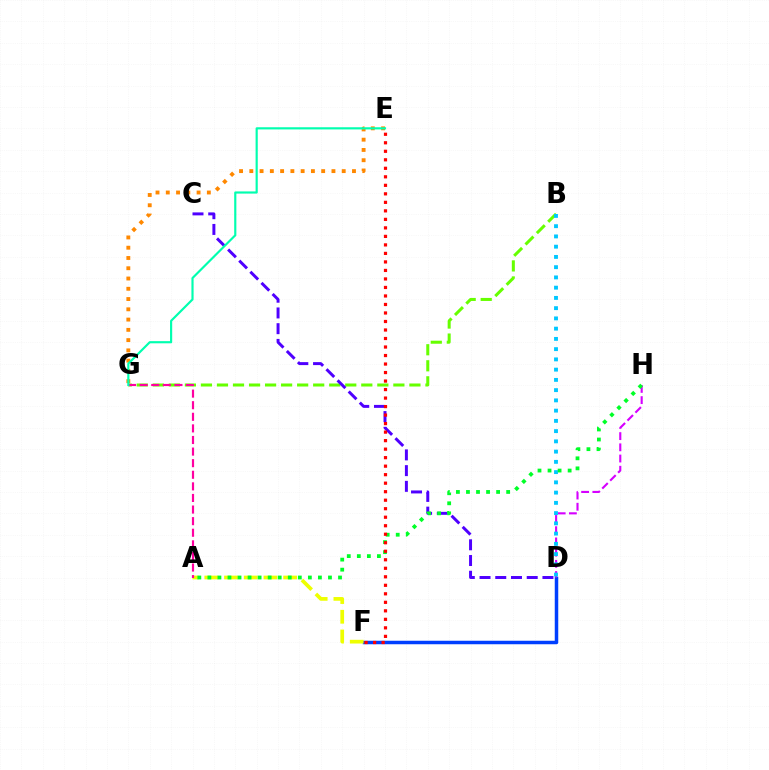{('E', 'G'): [{'color': '#ff8800', 'line_style': 'dotted', 'thickness': 2.79}, {'color': '#00ffaf', 'line_style': 'solid', 'thickness': 1.56}], ('B', 'G'): [{'color': '#66ff00', 'line_style': 'dashed', 'thickness': 2.18}], ('D', 'F'): [{'color': '#003fff', 'line_style': 'solid', 'thickness': 2.51}], ('D', 'H'): [{'color': '#d600ff', 'line_style': 'dashed', 'thickness': 1.52}], ('C', 'D'): [{'color': '#4f00ff', 'line_style': 'dashed', 'thickness': 2.14}], ('B', 'D'): [{'color': '#00c7ff', 'line_style': 'dotted', 'thickness': 2.78}], ('A', 'F'): [{'color': '#eeff00', 'line_style': 'dashed', 'thickness': 2.68}], ('A', 'H'): [{'color': '#00ff27', 'line_style': 'dotted', 'thickness': 2.73}], ('E', 'F'): [{'color': '#ff0000', 'line_style': 'dotted', 'thickness': 2.31}], ('A', 'G'): [{'color': '#ff00a0', 'line_style': 'dashed', 'thickness': 1.57}]}